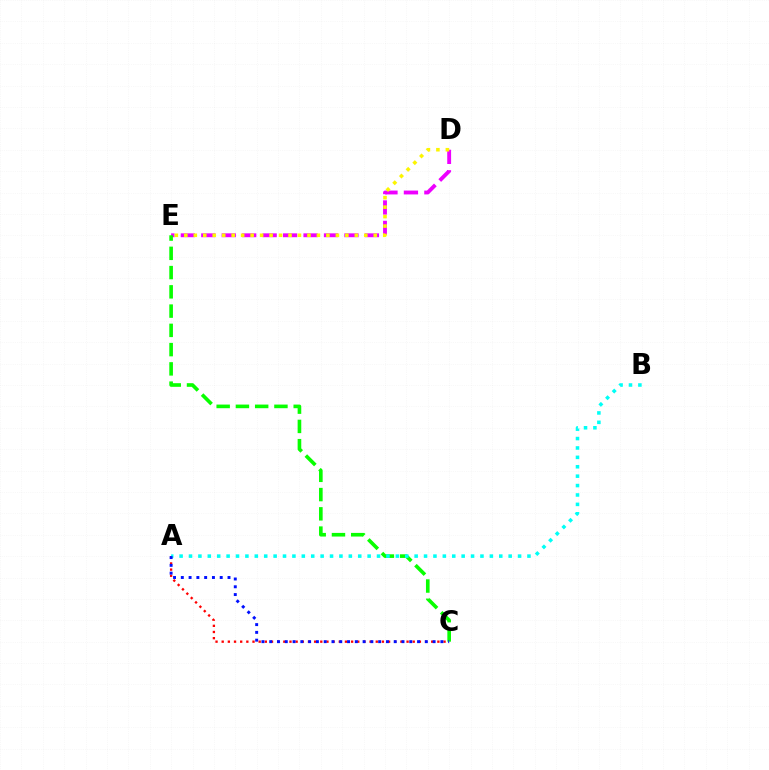{('D', 'E'): [{'color': '#ee00ff', 'line_style': 'dashed', 'thickness': 2.78}, {'color': '#fcf500', 'line_style': 'dotted', 'thickness': 2.57}], ('A', 'C'): [{'color': '#ff0000', 'line_style': 'dotted', 'thickness': 1.67}, {'color': '#0010ff', 'line_style': 'dotted', 'thickness': 2.11}], ('C', 'E'): [{'color': '#08ff00', 'line_style': 'dashed', 'thickness': 2.62}], ('A', 'B'): [{'color': '#00fff6', 'line_style': 'dotted', 'thickness': 2.55}]}